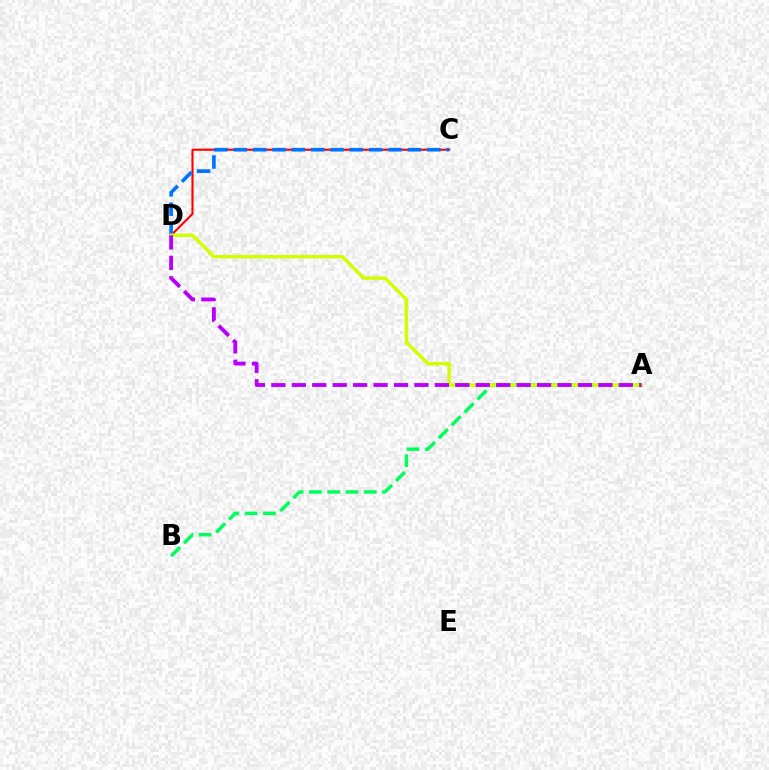{('A', 'B'): [{'color': '#00ff5c', 'line_style': 'dashed', 'thickness': 2.48}], ('C', 'D'): [{'color': '#ff0000', 'line_style': 'solid', 'thickness': 1.53}, {'color': '#0074ff', 'line_style': 'dashed', 'thickness': 2.63}], ('A', 'D'): [{'color': '#d1ff00', 'line_style': 'solid', 'thickness': 2.48}, {'color': '#b900ff', 'line_style': 'dashed', 'thickness': 2.78}]}